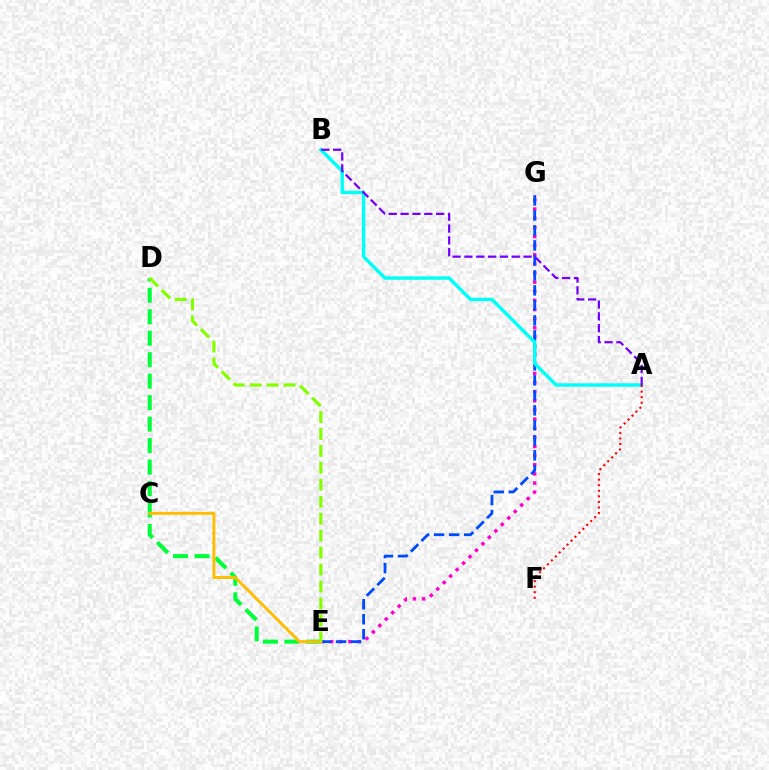{('E', 'G'): [{'color': '#ff00cf', 'line_style': 'dotted', 'thickness': 2.48}, {'color': '#004bff', 'line_style': 'dashed', 'thickness': 2.04}], ('A', 'B'): [{'color': '#00fff6', 'line_style': 'solid', 'thickness': 2.46}, {'color': '#7200ff', 'line_style': 'dashed', 'thickness': 1.61}], ('D', 'E'): [{'color': '#00ff39', 'line_style': 'dashed', 'thickness': 2.92}, {'color': '#84ff00', 'line_style': 'dashed', 'thickness': 2.3}], ('C', 'E'): [{'color': '#ffbd00', 'line_style': 'solid', 'thickness': 2.1}], ('A', 'F'): [{'color': '#ff0000', 'line_style': 'dotted', 'thickness': 1.51}]}